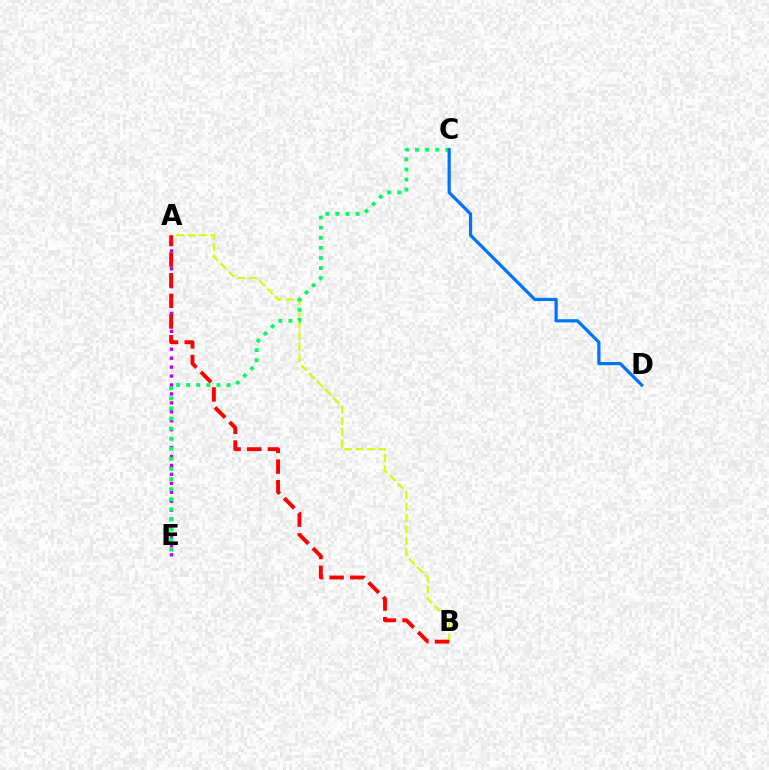{('A', 'B'): [{'color': '#d1ff00', 'line_style': 'dashed', 'thickness': 1.56}, {'color': '#ff0000', 'line_style': 'dashed', 'thickness': 2.8}], ('A', 'E'): [{'color': '#b900ff', 'line_style': 'dotted', 'thickness': 2.43}], ('C', 'E'): [{'color': '#00ff5c', 'line_style': 'dotted', 'thickness': 2.74}], ('C', 'D'): [{'color': '#0074ff', 'line_style': 'solid', 'thickness': 2.32}]}